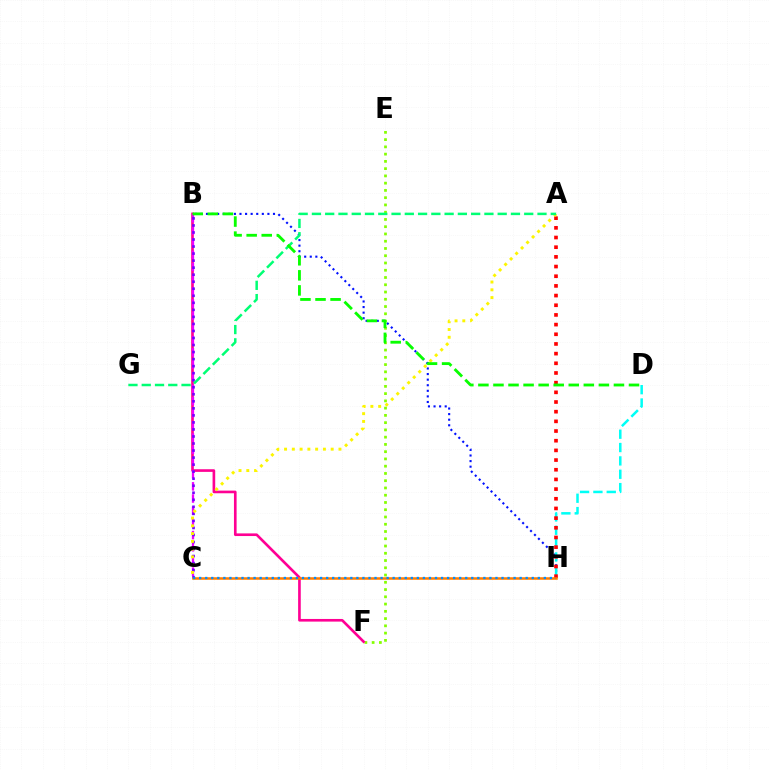{('E', 'F'): [{'color': '#84ff00', 'line_style': 'dotted', 'thickness': 1.97}], ('B', 'F'): [{'color': '#ff0094', 'line_style': 'solid', 'thickness': 1.9}], ('B', 'H'): [{'color': '#0010ff', 'line_style': 'dotted', 'thickness': 1.52}], ('B', 'C'): [{'color': '#ee00ff', 'line_style': 'dashed', 'thickness': 1.66}, {'color': '#7200ff', 'line_style': 'dotted', 'thickness': 1.91}], ('D', 'H'): [{'color': '#00fff6', 'line_style': 'dashed', 'thickness': 1.81}], ('A', 'H'): [{'color': '#ff0000', 'line_style': 'dotted', 'thickness': 2.63}], ('A', 'C'): [{'color': '#fcf500', 'line_style': 'dotted', 'thickness': 2.11}], ('C', 'H'): [{'color': '#ff7c00', 'line_style': 'solid', 'thickness': 1.82}, {'color': '#008cff', 'line_style': 'dotted', 'thickness': 1.64}], ('A', 'G'): [{'color': '#00ff74', 'line_style': 'dashed', 'thickness': 1.8}], ('B', 'D'): [{'color': '#08ff00', 'line_style': 'dashed', 'thickness': 2.05}]}